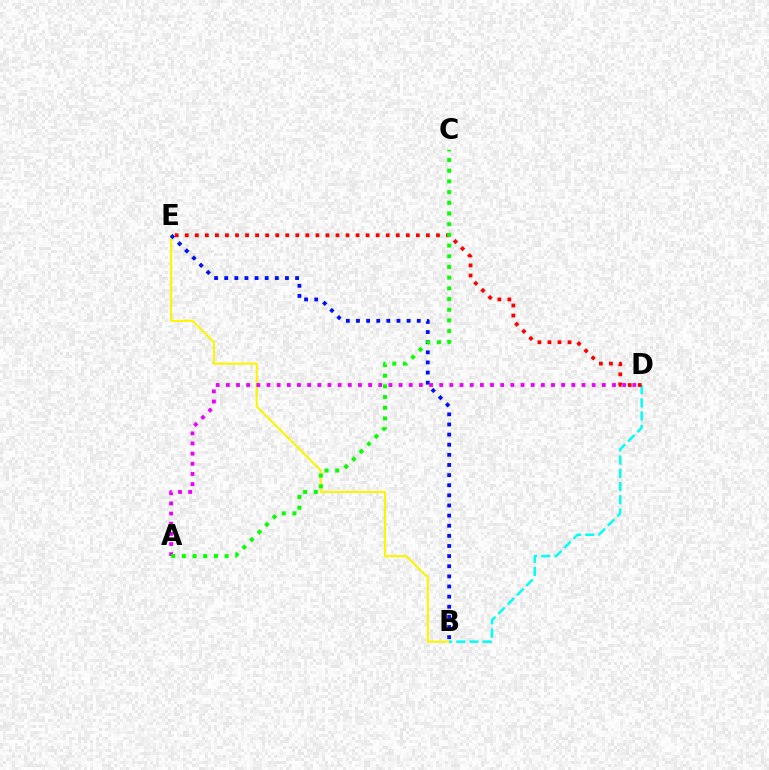{('B', 'E'): [{'color': '#fcf500', 'line_style': 'solid', 'thickness': 1.51}, {'color': '#0010ff', 'line_style': 'dotted', 'thickness': 2.75}], ('B', 'D'): [{'color': '#00fff6', 'line_style': 'dashed', 'thickness': 1.8}], ('D', 'E'): [{'color': '#ff0000', 'line_style': 'dotted', 'thickness': 2.73}], ('A', 'D'): [{'color': '#ee00ff', 'line_style': 'dotted', 'thickness': 2.76}], ('A', 'C'): [{'color': '#08ff00', 'line_style': 'dotted', 'thickness': 2.91}]}